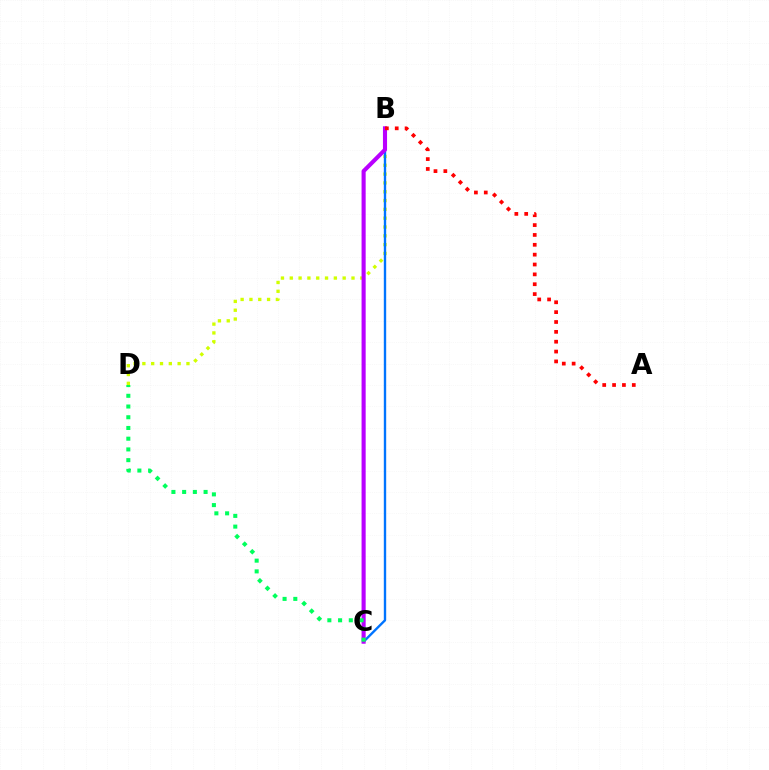{('B', 'D'): [{'color': '#d1ff00', 'line_style': 'dotted', 'thickness': 2.4}], ('B', 'C'): [{'color': '#0074ff', 'line_style': 'solid', 'thickness': 1.71}, {'color': '#b900ff', 'line_style': 'solid', 'thickness': 2.95}], ('A', 'B'): [{'color': '#ff0000', 'line_style': 'dotted', 'thickness': 2.68}], ('C', 'D'): [{'color': '#00ff5c', 'line_style': 'dotted', 'thickness': 2.91}]}